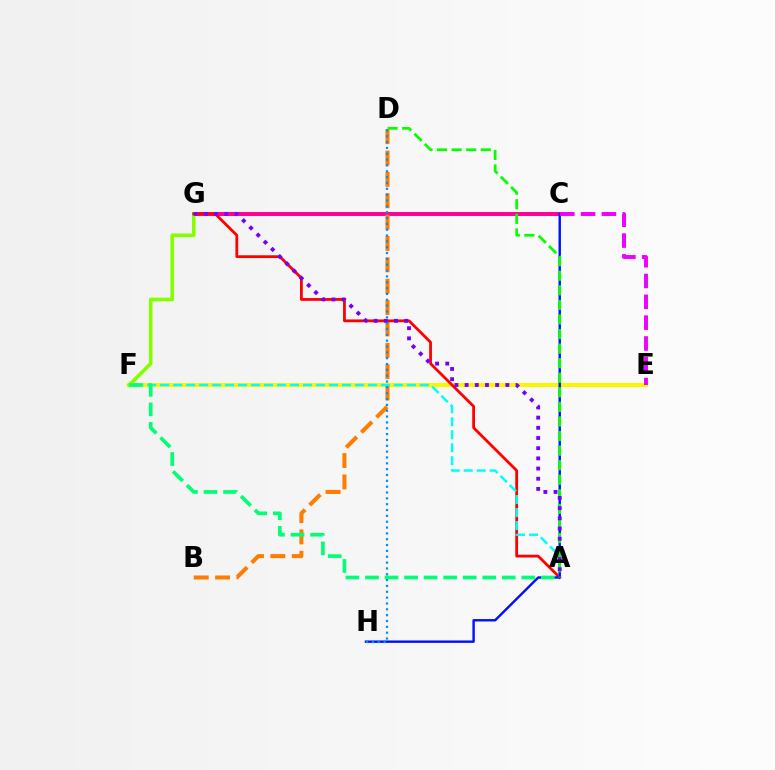{('E', 'F'): [{'color': '#fcf500', 'line_style': 'solid', 'thickness': 2.95}], ('C', 'G'): [{'color': '#ff0094', 'line_style': 'solid', 'thickness': 2.85}], ('F', 'G'): [{'color': '#84ff00', 'line_style': 'solid', 'thickness': 2.6}], ('B', 'D'): [{'color': '#ff7c00', 'line_style': 'dashed', 'thickness': 2.9}], ('A', 'G'): [{'color': '#ff0000', 'line_style': 'solid', 'thickness': 2.0}, {'color': '#7200ff', 'line_style': 'dotted', 'thickness': 2.77}], ('A', 'F'): [{'color': '#00fff6', 'line_style': 'dashed', 'thickness': 1.76}, {'color': '#00ff74', 'line_style': 'dashed', 'thickness': 2.65}], ('C', 'H'): [{'color': '#0010ff', 'line_style': 'solid', 'thickness': 1.73}], ('A', 'D'): [{'color': '#08ff00', 'line_style': 'dashed', 'thickness': 1.98}], ('C', 'E'): [{'color': '#ee00ff', 'line_style': 'dashed', 'thickness': 2.83}], ('D', 'H'): [{'color': '#008cff', 'line_style': 'dotted', 'thickness': 1.59}]}